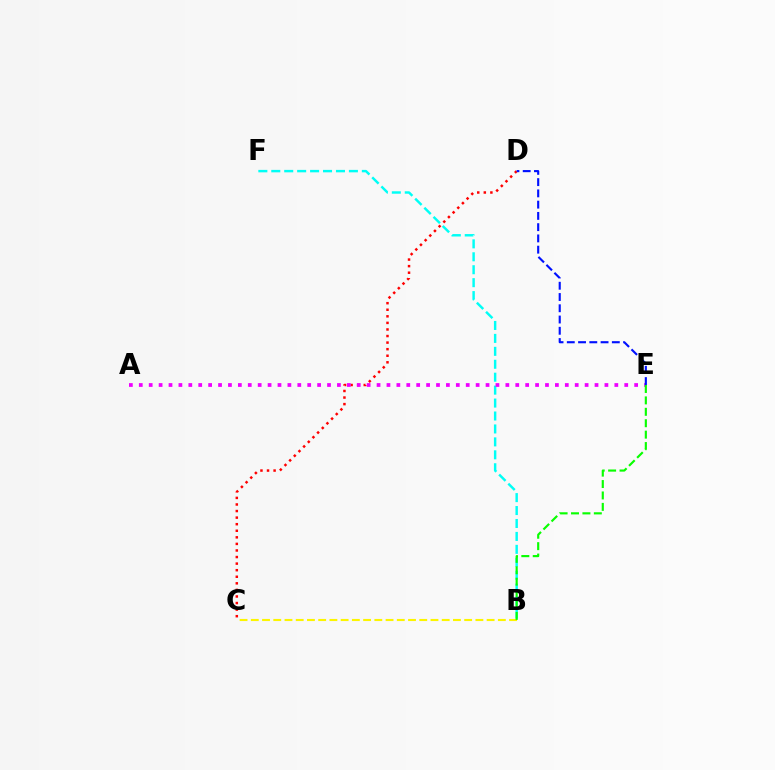{('C', 'D'): [{'color': '#ff0000', 'line_style': 'dotted', 'thickness': 1.79}], ('B', 'F'): [{'color': '#00fff6', 'line_style': 'dashed', 'thickness': 1.76}], ('B', 'C'): [{'color': '#fcf500', 'line_style': 'dashed', 'thickness': 1.53}], ('A', 'E'): [{'color': '#ee00ff', 'line_style': 'dotted', 'thickness': 2.69}], ('D', 'E'): [{'color': '#0010ff', 'line_style': 'dashed', 'thickness': 1.53}], ('B', 'E'): [{'color': '#08ff00', 'line_style': 'dashed', 'thickness': 1.55}]}